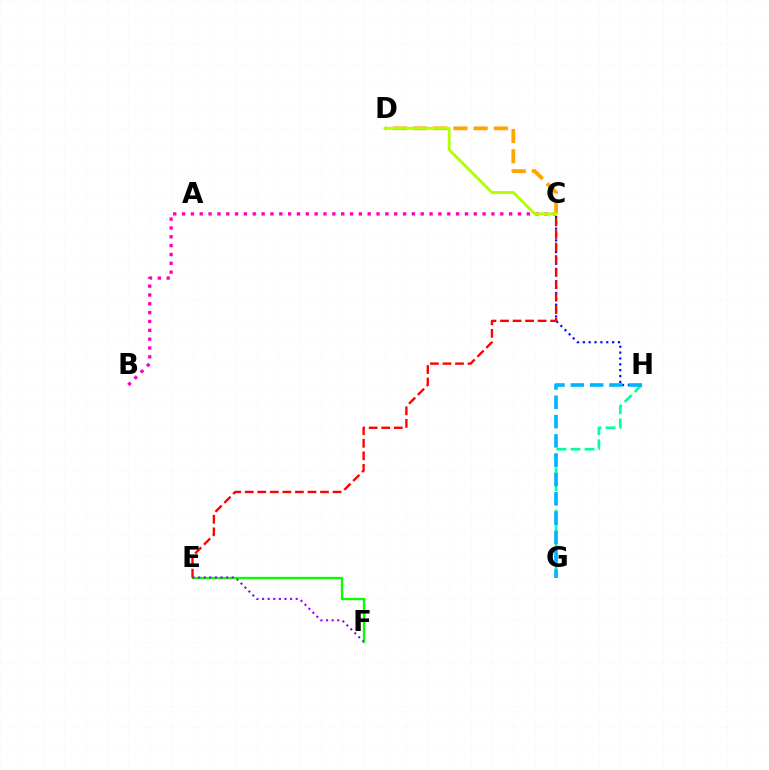{('E', 'F'): [{'color': '#08ff00', 'line_style': 'solid', 'thickness': 1.69}, {'color': '#9b00ff', 'line_style': 'dotted', 'thickness': 1.52}], ('C', 'H'): [{'color': '#0010ff', 'line_style': 'dotted', 'thickness': 1.59}], ('B', 'C'): [{'color': '#ff00bd', 'line_style': 'dotted', 'thickness': 2.4}], ('C', 'E'): [{'color': '#ff0000', 'line_style': 'dashed', 'thickness': 1.7}], ('G', 'H'): [{'color': '#00ff9d', 'line_style': 'dashed', 'thickness': 1.92}, {'color': '#00b5ff', 'line_style': 'dashed', 'thickness': 2.62}], ('C', 'D'): [{'color': '#ffa500', 'line_style': 'dashed', 'thickness': 2.75}, {'color': '#b3ff00', 'line_style': 'solid', 'thickness': 2.08}]}